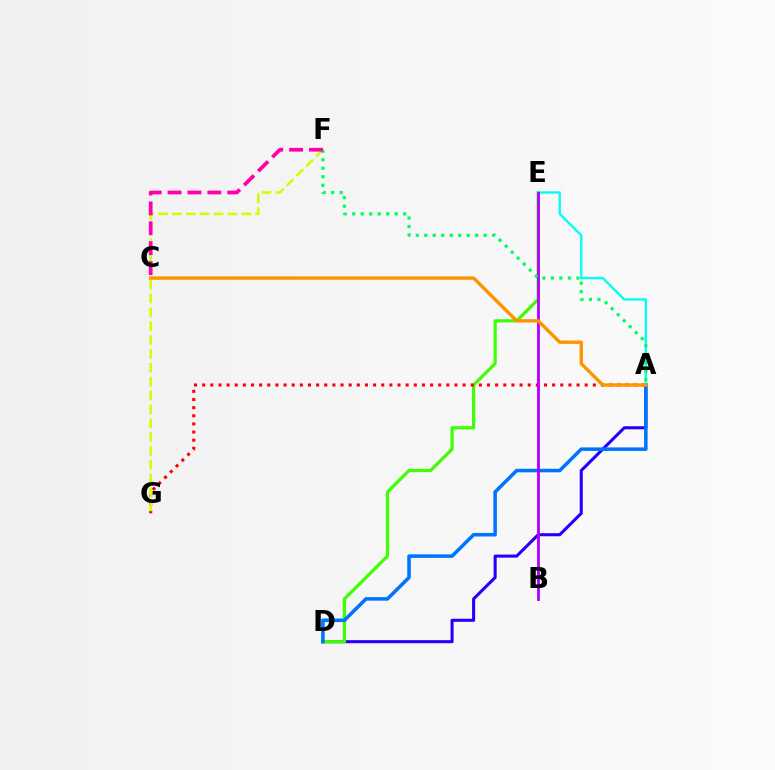{('A', 'D'): [{'color': '#2500ff', 'line_style': 'solid', 'thickness': 2.21}, {'color': '#0074ff', 'line_style': 'solid', 'thickness': 2.54}], ('D', 'E'): [{'color': '#3dff00', 'line_style': 'solid', 'thickness': 2.31}], ('A', 'G'): [{'color': '#ff0000', 'line_style': 'dotted', 'thickness': 2.21}], ('A', 'E'): [{'color': '#00fff6', 'line_style': 'solid', 'thickness': 1.69}], ('B', 'E'): [{'color': '#b900ff', 'line_style': 'solid', 'thickness': 2.07}], ('F', 'G'): [{'color': '#d1ff00', 'line_style': 'dashed', 'thickness': 1.88}], ('A', 'F'): [{'color': '#00ff5c', 'line_style': 'dotted', 'thickness': 2.31}], ('C', 'F'): [{'color': '#ff00ac', 'line_style': 'dashed', 'thickness': 2.7}], ('A', 'C'): [{'color': '#ff9400', 'line_style': 'solid', 'thickness': 2.44}]}